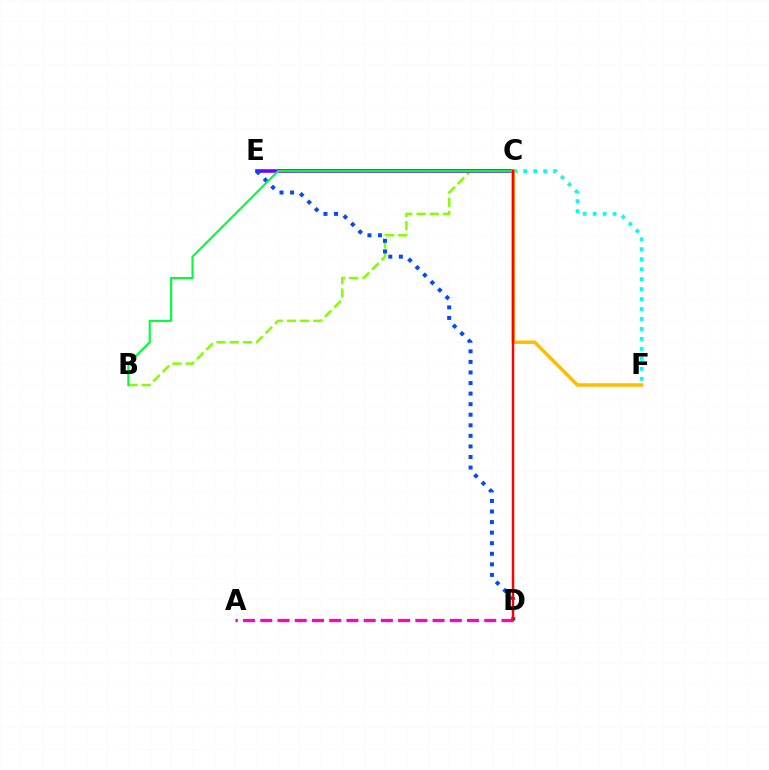{('B', 'C'): [{'color': '#84ff00', 'line_style': 'dashed', 'thickness': 1.8}, {'color': '#00ff39', 'line_style': 'solid', 'thickness': 1.53}], ('C', 'E'): [{'color': '#7200ff', 'line_style': 'solid', 'thickness': 2.58}], ('D', 'E'): [{'color': '#004bff', 'line_style': 'dotted', 'thickness': 2.87}], ('C', 'F'): [{'color': '#00fff6', 'line_style': 'dotted', 'thickness': 2.71}, {'color': '#ffbd00', 'line_style': 'solid', 'thickness': 2.52}], ('A', 'D'): [{'color': '#ff00cf', 'line_style': 'dashed', 'thickness': 2.34}], ('C', 'D'): [{'color': '#ff0000', 'line_style': 'solid', 'thickness': 1.79}]}